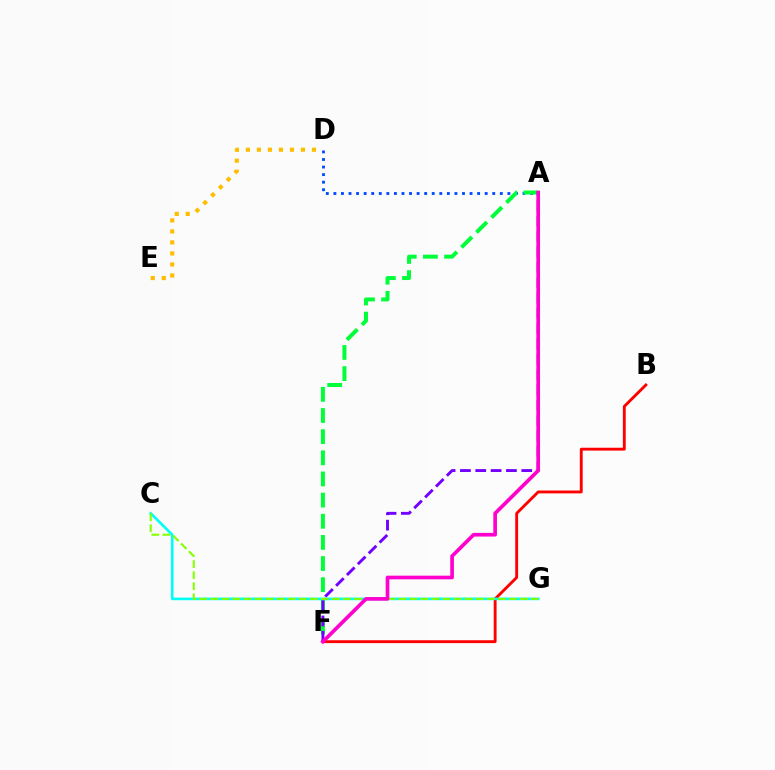{('D', 'E'): [{'color': '#ffbd00', 'line_style': 'dotted', 'thickness': 2.99}], ('A', 'D'): [{'color': '#004bff', 'line_style': 'dotted', 'thickness': 2.06}], ('B', 'F'): [{'color': '#ff0000', 'line_style': 'solid', 'thickness': 2.06}], ('A', 'F'): [{'color': '#00ff39', 'line_style': 'dashed', 'thickness': 2.87}, {'color': '#7200ff', 'line_style': 'dashed', 'thickness': 2.08}, {'color': '#ff00cf', 'line_style': 'solid', 'thickness': 2.64}], ('C', 'G'): [{'color': '#00fff6', 'line_style': 'solid', 'thickness': 1.9}, {'color': '#84ff00', 'line_style': 'dashed', 'thickness': 1.5}]}